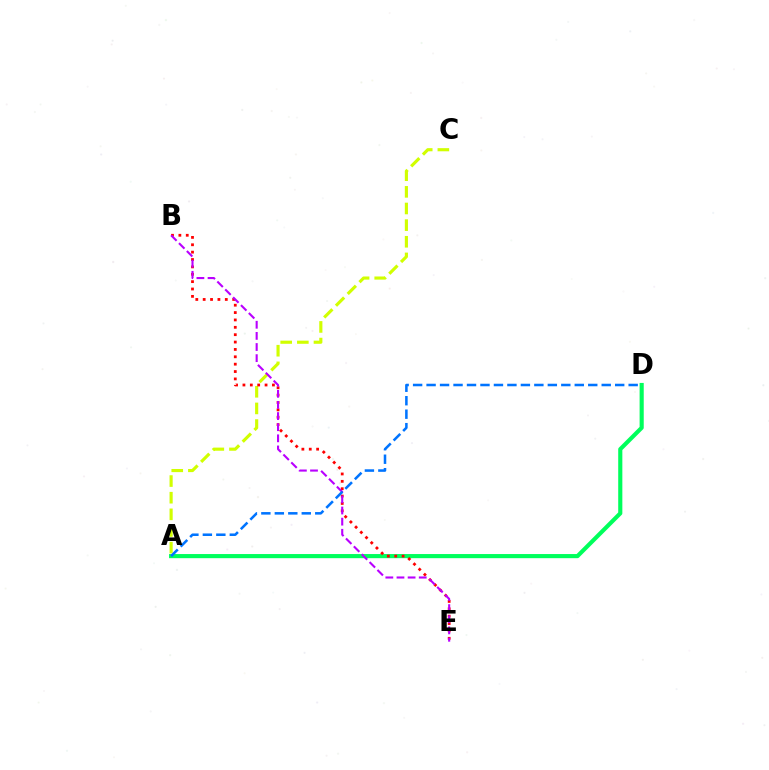{('A', 'D'): [{'color': '#00ff5c', 'line_style': 'solid', 'thickness': 2.97}, {'color': '#0074ff', 'line_style': 'dashed', 'thickness': 1.83}], ('A', 'C'): [{'color': '#d1ff00', 'line_style': 'dashed', 'thickness': 2.26}], ('B', 'E'): [{'color': '#ff0000', 'line_style': 'dotted', 'thickness': 2.0}, {'color': '#b900ff', 'line_style': 'dashed', 'thickness': 1.51}]}